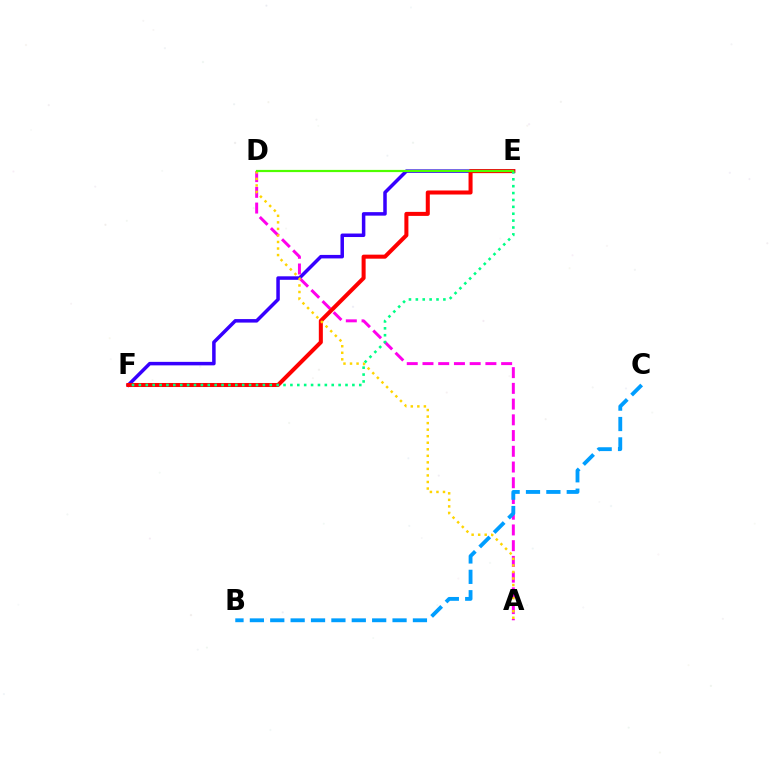{('E', 'F'): [{'color': '#3700ff', 'line_style': 'solid', 'thickness': 2.52}, {'color': '#ff0000', 'line_style': 'solid', 'thickness': 2.9}, {'color': '#00ff86', 'line_style': 'dotted', 'thickness': 1.87}], ('A', 'D'): [{'color': '#ff00ed', 'line_style': 'dashed', 'thickness': 2.14}, {'color': '#ffd500', 'line_style': 'dotted', 'thickness': 1.78}], ('D', 'E'): [{'color': '#4fff00', 'line_style': 'solid', 'thickness': 1.59}], ('B', 'C'): [{'color': '#009eff', 'line_style': 'dashed', 'thickness': 2.77}]}